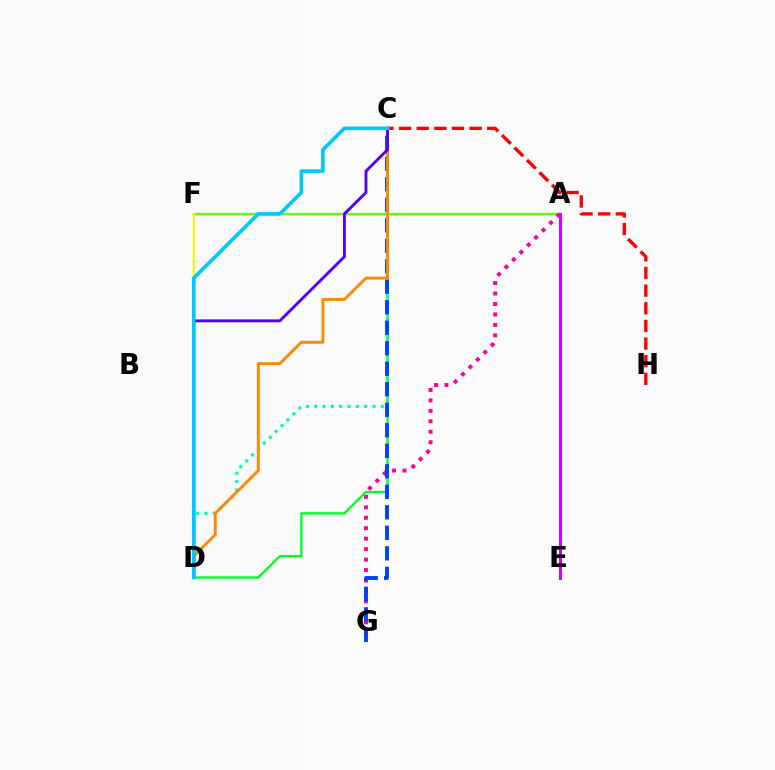{('C', 'D'): [{'color': '#00ff27', 'line_style': 'solid', 'thickness': 1.7}, {'color': '#00ffaf', 'line_style': 'dotted', 'thickness': 2.26}, {'color': '#ff8800', 'line_style': 'solid', 'thickness': 2.07}, {'color': '#4f00ff', 'line_style': 'solid', 'thickness': 2.07}, {'color': '#00c7ff', 'line_style': 'solid', 'thickness': 2.62}], ('C', 'H'): [{'color': '#ff0000', 'line_style': 'dashed', 'thickness': 2.4}], ('A', 'F'): [{'color': '#66ff00', 'line_style': 'solid', 'thickness': 1.73}], ('D', 'F'): [{'color': '#eeff00', 'line_style': 'solid', 'thickness': 1.53}], ('A', 'E'): [{'color': '#d600ff', 'line_style': 'solid', 'thickness': 2.15}], ('A', 'G'): [{'color': '#ff00a0', 'line_style': 'dotted', 'thickness': 2.84}], ('C', 'G'): [{'color': '#003fff', 'line_style': 'dashed', 'thickness': 2.79}]}